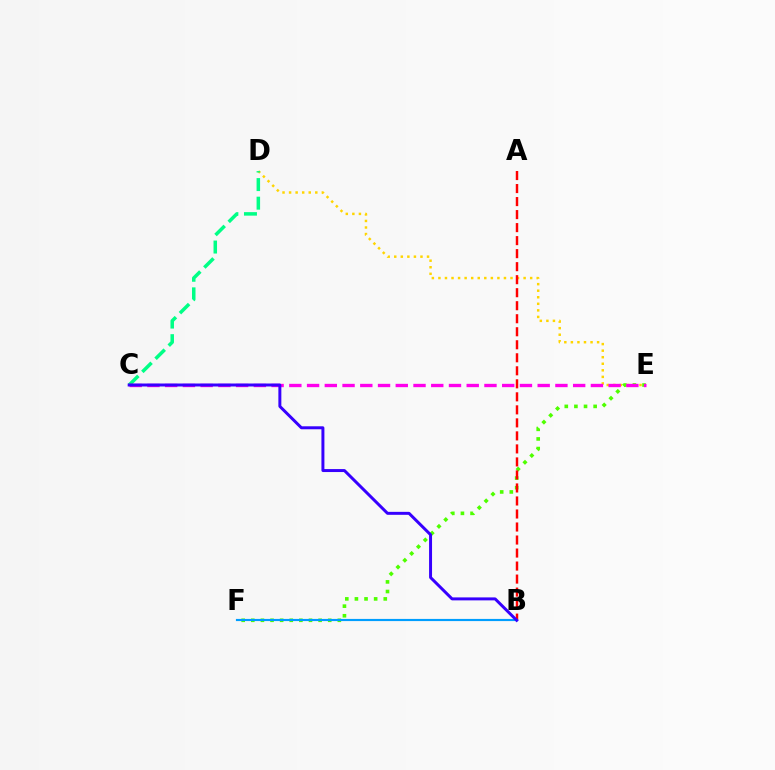{('D', 'E'): [{'color': '#ffd500', 'line_style': 'dotted', 'thickness': 1.78}], ('C', 'D'): [{'color': '#00ff86', 'line_style': 'dashed', 'thickness': 2.53}], ('E', 'F'): [{'color': '#4fff00', 'line_style': 'dotted', 'thickness': 2.61}], ('A', 'B'): [{'color': '#ff0000', 'line_style': 'dashed', 'thickness': 1.77}], ('B', 'F'): [{'color': '#009eff', 'line_style': 'solid', 'thickness': 1.56}], ('C', 'E'): [{'color': '#ff00ed', 'line_style': 'dashed', 'thickness': 2.41}], ('B', 'C'): [{'color': '#3700ff', 'line_style': 'solid', 'thickness': 2.14}]}